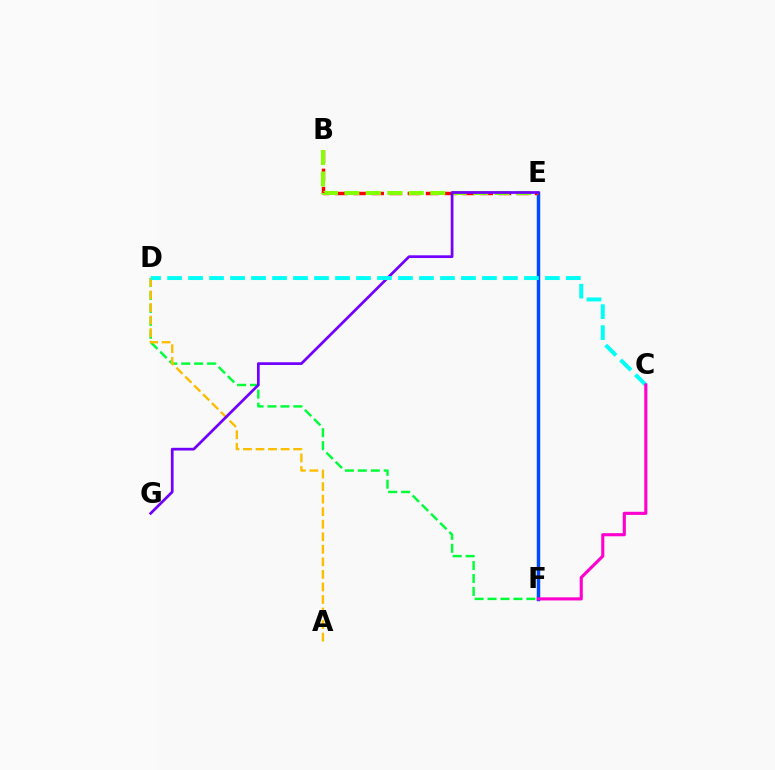{('E', 'F'): [{'color': '#004bff', 'line_style': 'solid', 'thickness': 2.5}], ('D', 'F'): [{'color': '#00ff39', 'line_style': 'dashed', 'thickness': 1.76}], ('B', 'E'): [{'color': '#ff0000', 'line_style': 'dashed', 'thickness': 2.47}, {'color': '#84ff00', 'line_style': 'dashed', 'thickness': 2.92}], ('A', 'D'): [{'color': '#ffbd00', 'line_style': 'dashed', 'thickness': 1.7}], ('E', 'G'): [{'color': '#7200ff', 'line_style': 'solid', 'thickness': 1.96}], ('C', 'D'): [{'color': '#00fff6', 'line_style': 'dashed', 'thickness': 2.85}], ('C', 'F'): [{'color': '#ff00cf', 'line_style': 'solid', 'thickness': 2.24}]}